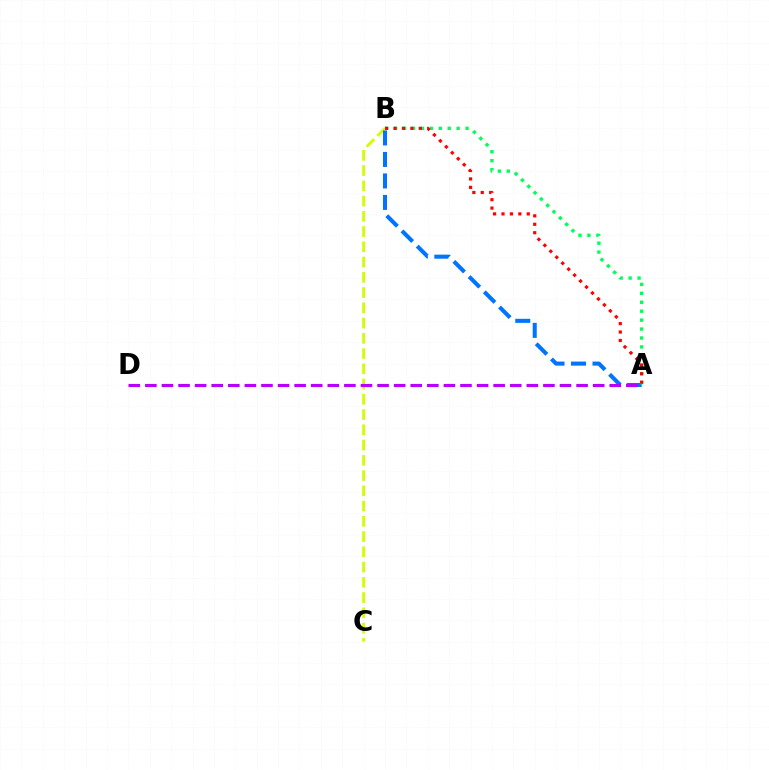{('B', 'C'): [{'color': '#d1ff00', 'line_style': 'dashed', 'thickness': 2.07}], ('A', 'B'): [{'color': '#0074ff', 'line_style': 'dashed', 'thickness': 2.92}, {'color': '#00ff5c', 'line_style': 'dotted', 'thickness': 2.43}, {'color': '#ff0000', 'line_style': 'dotted', 'thickness': 2.29}], ('A', 'D'): [{'color': '#b900ff', 'line_style': 'dashed', 'thickness': 2.25}]}